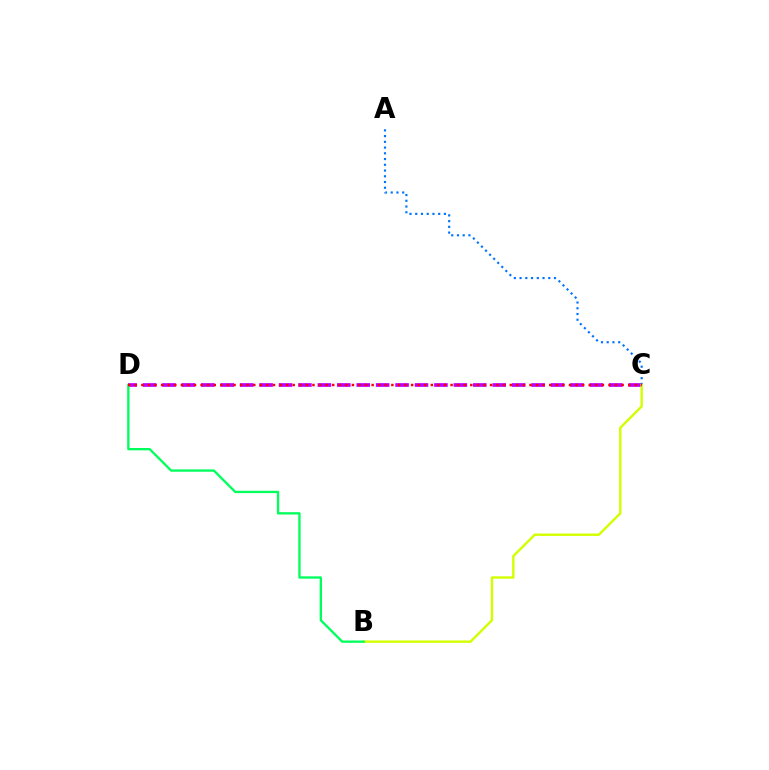{('C', 'D'): [{'color': '#b900ff', 'line_style': 'dashed', 'thickness': 2.64}, {'color': '#ff0000', 'line_style': 'dotted', 'thickness': 1.79}], ('A', 'C'): [{'color': '#0074ff', 'line_style': 'dotted', 'thickness': 1.56}], ('B', 'C'): [{'color': '#d1ff00', 'line_style': 'solid', 'thickness': 1.73}], ('B', 'D'): [{'color': '#00ff5c', 'line_style': 'solid', 'thickness': 1.67}]}